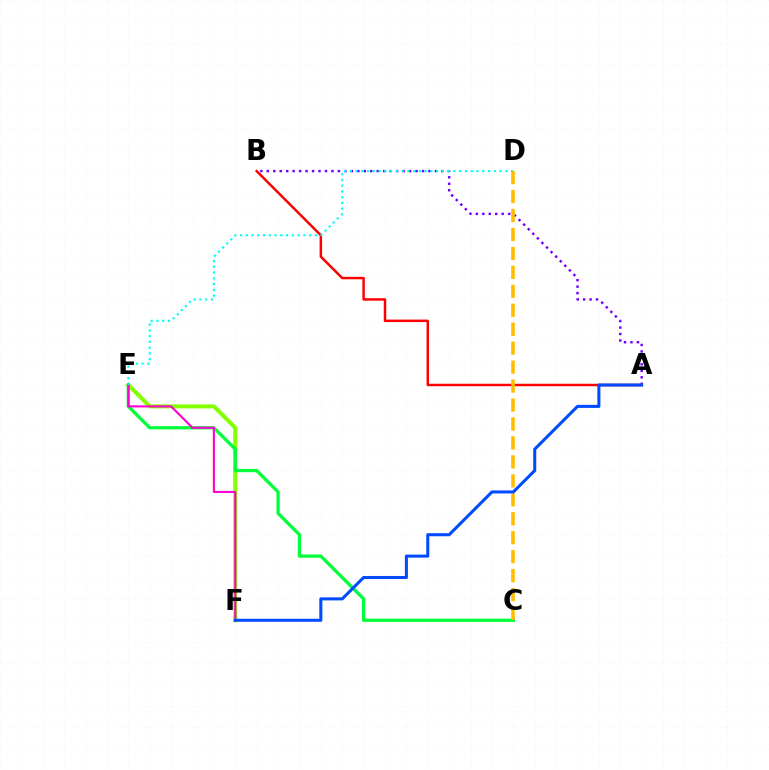{('E', 'F'): [{'color': '#84ff00', 'line_style': 'solid', 'thickness': 2.89}, {'color': '#ff00cf', 'line_style': 'solid', 'thickness': 1.51}], ('C', 'E'): [{'color': '#00ff39', 'line_style': 'solid', 'thickness': 2.34}], ('A', 'B'): [{'color': '#7200ff', 'line_style': 'dotted', 'thickness': 1.76}, {'color': '#ff0000', 'line_style': 'solid', 'thickness': 1.78}], ('D', 'E'): [{'color': '#00fff6', 'line_style': 'dotted', 'thickness': 1.57}], ('C', 'D'): [{'color': '#ffbd00', 'line_style': 'dashed', 'thickness': 2.57}], ('A', 'F'): [{'color': '#004bff', 'line_style': 'solid', 'thickness': 2.19}]}